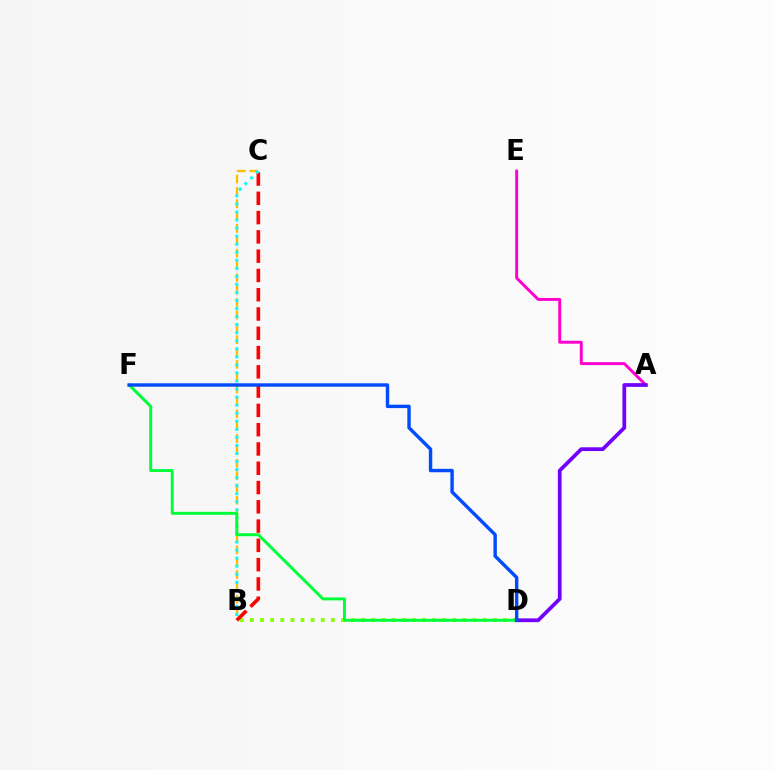{('A', 'E'): [{'color': '#ff00cf', 'line_style': 'solid', 'thickness': 2.11}], ('B', 'C'): [{'color': '#ffbd00', 'line_style': 'dashed', 'thickness': 1.68}, {'color': '#ff0000', 'line_style': 'dashed', 'thickness': 2.62}, {'color': '#00fff6', 'line_style': 'dotted', 'thickness': 2.19}], ('B', 'D'): [{'color': '#84ff00', 'line_style': 'dotted', 'thickness': 2.75}], ('A', 'D'): [{'color': '#7200ff', 'line_style': 'solid', 'thickness': 2.69}], ('D', 'F'): [{'color': '#00ff39', 'line_style': 'solid', 'thickness': 2.12}, {'color': '#004bff', 'line_style': 'solid', 'thickness': 2.45}]}